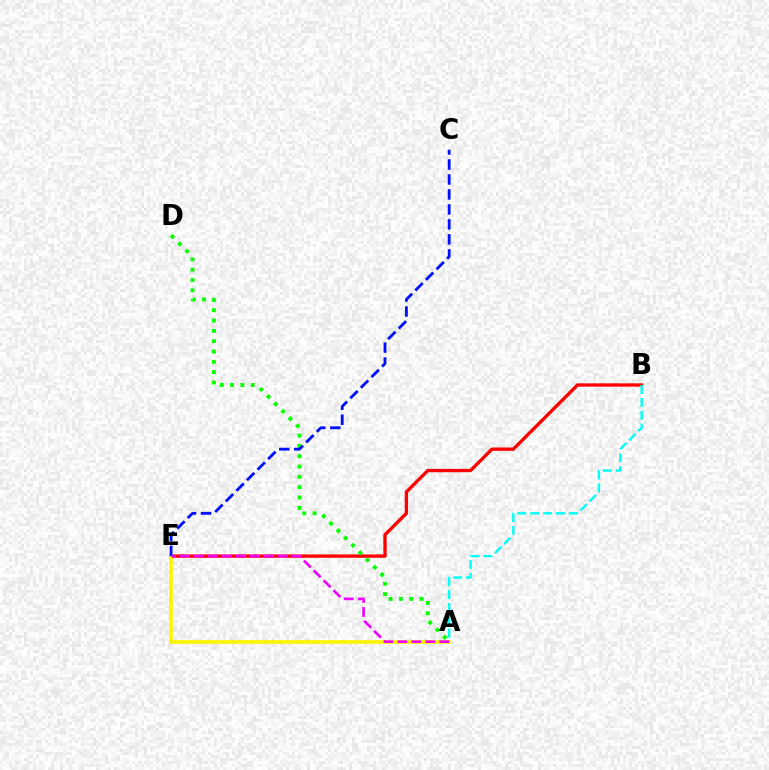{('B', 'E'): [{'color': '#ff0000', 'line_style': 'solid', 'thickness': 2.4}], ('A', 'E'): [{'color': '#fcf500', 'line_style': 'solid', 'thickness': 2.65}, {'color': '#ee00ff', 'line_style': 'dashed', 'thickness': 1.9}], ('A', 'D'): [{'color': '#08ff00', 'line_style': 'dotted', 'thickness': 2.81}], ('C', 'E'): [{'color': '#0010ff', 'line_style': 'dashed', 'thickness': 2.03}], ('A', 'B'): [{'color': '#00fff6', 'line_style': 'dashed', 'thickness': 1.75}]}